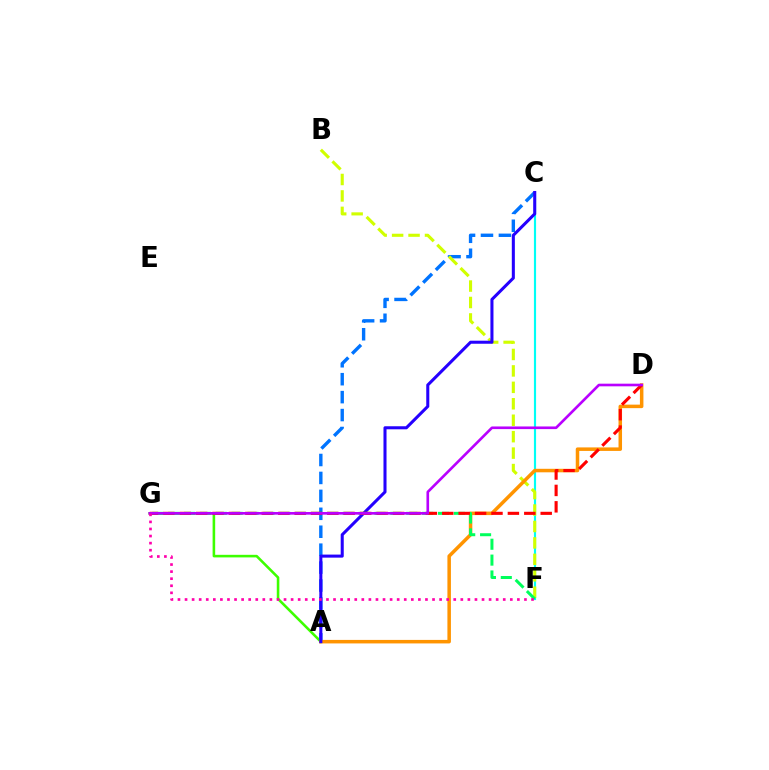{('A', 'G'): [{'color': '#3dff00', 'line_style': 'solid', 'thickness': 1.86}], ('A', 'C'): [{'color': '#0074ff', 'line_style': 'dashed', 'thickness': 2.44}, {'color': '#2500ff', 'line_style': 'solid', 'thickness': 2.2}], ('C', 'F'): [{'color': '#00fff6', 'line_style': 'solid', 'thickness': 1.55}], ('B', 'F'): [{'color': '#d1ff00', 'line_style': 'dashed', 'thickness': 2.23}], ('A', 'D'): [{'color': '#ff9400', 'line_style': 'solid', 'thickness': 2.53}], ('F', 'G'): [{'color': '#00ff5c', 'line_style': 'dashed', 'thickness': 2.16}, {'color': '#ff00ac', 'line_style': 'dotted', 'thickness': 1.92}], ('D', 'G'): [{'color': '#ff0000', 'line_style': 'dashed', 'thickness': 2.23}, {'color': '#b900ff', 'line_style': 'solid', 'thickness': 1.9}]}